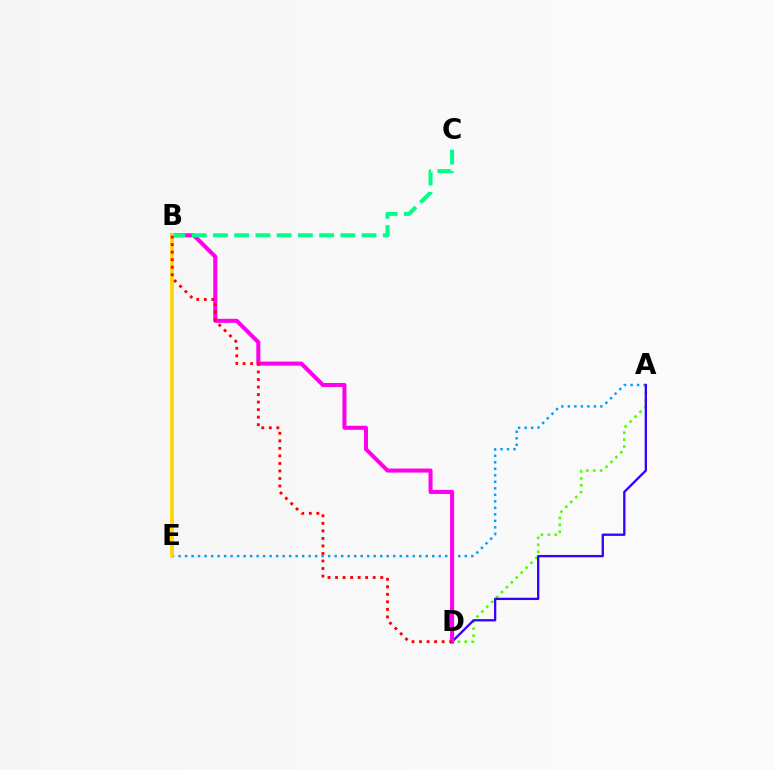{('A', 'E'): [{'color': '#009eff', 'line_style': 'dotted', 'thickness': 1.77}], ('A', 'D'): [{'color': '#4fff00', 'line_style': 'dotted', 'thickness': 1.88}, {'color': '#3700ff', 'line_style': 'solid', 'thickness': 1.67}], ('B', 'D'): [{'color': '#ff00ed', 'line_style': 'solid', 'thickness': 2.91}, {'color': '#ff0000', 'line_style': 'dotted', 'thickness': 2.05}], ('B', 'C'): [{'color': '#00ff86', 'line_style': 'dashed', 'thickness': 2.88}], ('B', 'E'): [{'color': '#ffd500', 'line_style': 'solid', 'thickness': 2.67}]}